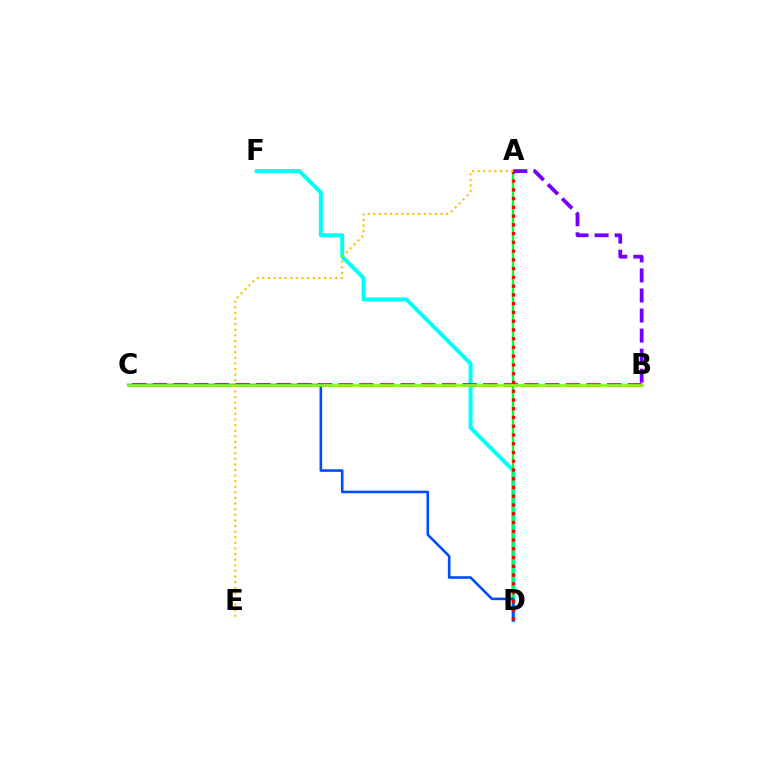{('D', 'F'): [{'color': '#00fff6', 'line_style': 'solid', 'thickness': 2.87}], ('A', 'D'): [{'color': '#00ff39', 'line_style': 'solid', 'thickness': 1.69}, {'color': '#ff0000', 'line_style': 'dotted', 'thickness': 2.38}], ('B', 'C'): [{'color': '#ff00cf', 'line_style': 'dashed', 'thickness': 2.8}, {'color': '#84ff00', 'line_style': 'solid', 'thickness': 1.96}], ('C', 'D'): [{'color': '#004bff', 'line_style': 'solid', 'thickness': 1.87}], ('A', 'E'): [{'color': '#ffbd00', 'line_style': 'dotted', 'thickness': 1.52}], ('A', 'B'): [{'color': '#7200ff', 'line_style': 'dashed', 'thickness': 2.72}]}